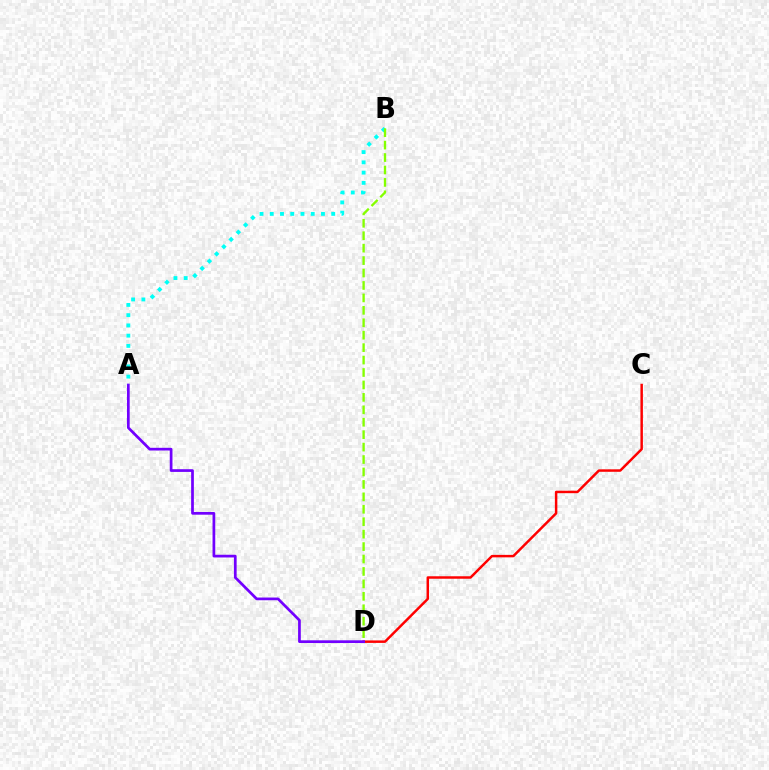{('C', 'D'): [{'color': '#ff0000', 'line_style': 'solid', 'thickness': 1.78}], ('A', 'D'): [{'color': '#7200ff', 'line_style': 'solid', 'thickness': 1.96}], ('A', 'B'): [{'color': '#00fff6', 'line_style': 'dotted', 'thickness': 2.78}], ('B', 'D'): [{'color': '#84ff00', 'line_style': 'dashed', 'thickness': 1.69}]}